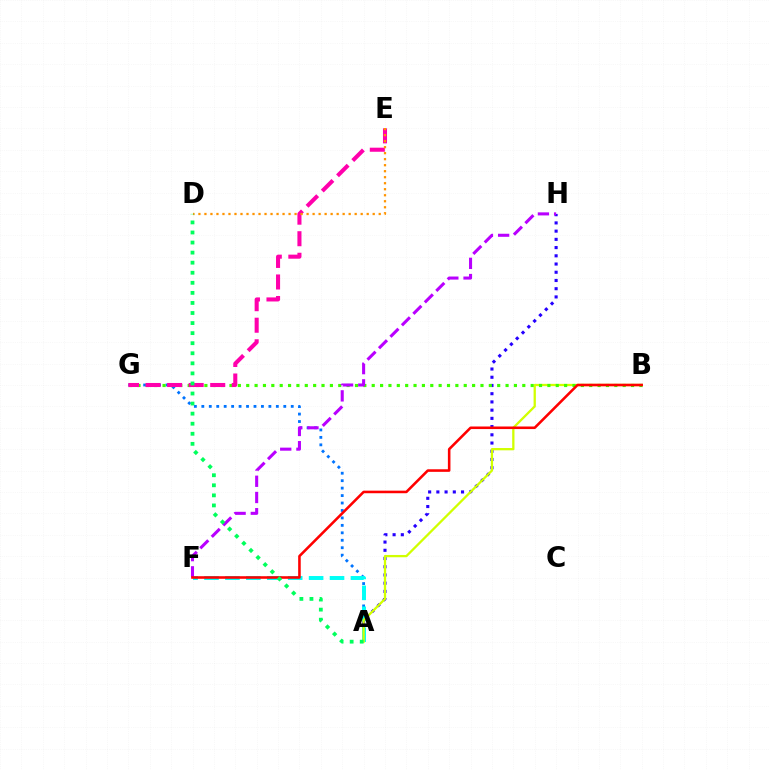{('A', 'H'): [{'color': '#2500ff', 'line_style': 'dotted', 'thickness': 2.23}], ('A', 'G'): [{'color': '#0074ff', 'line_style': 'dotted', 'thickness': 2.02}], ('A', 'F'): [{'color': '#00fff6', 'line_style': 'dashed', 'thickness': 2.84}], ('A', 'B'): [{'color': '#d1ff00', 'line_style': 'solid', 'thickness': 1.65}], ('B', 'G'): [{'color': '#3dff00', 'line_style': 'dotted', 'thickness': 2.27}], ('E', 'G'): [{'color': '#ff00ac', 'line_style': 'dashed', 'thickness': 2.93}], ('D', 'E'): [{'color': '#ff9400', 'line_style': 'dotted', 'thickness': 1.63}], ('F', 'H'): [{'color': '#b900ff', 'line_style': 'dashed', 'thickness': 2.2}], ('B', 'F'): [{'color': '#ff0000', 'line_style': 'solid', 'thickness': 1.85}], ('A', 'D'): [{'color': '#00ff5c', 'line_style': 'dotted', 'thickness': 2.73}]}